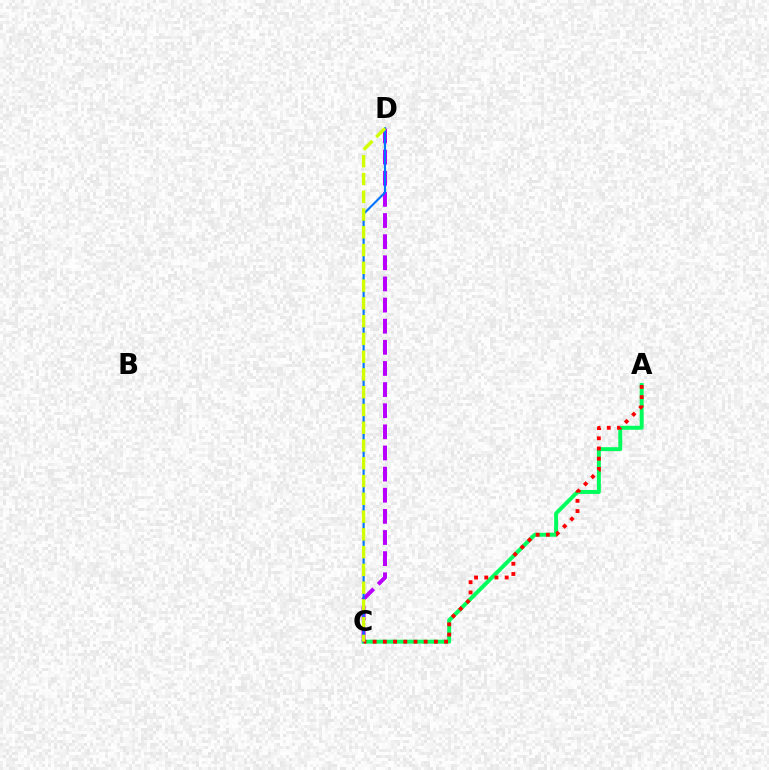{('A', 'C'): [{'color': '#00ff5c', 'line_style': 'solid', 'thickness': 2.85}, {'color': '#ff0000', 'line_style': 'dotted', 'thickness': 2.77}], ('C', 'D'): [{'color': '#b900ff', 'line_style': 'dashed', 'thickness': 2.87}, {'color': '#0074ff', 'line_style': 'solid', 'thickness': 1.53}, {'color': '#d1ff00', 'line_style': 'dashed', 'thickness': 2.41}]}